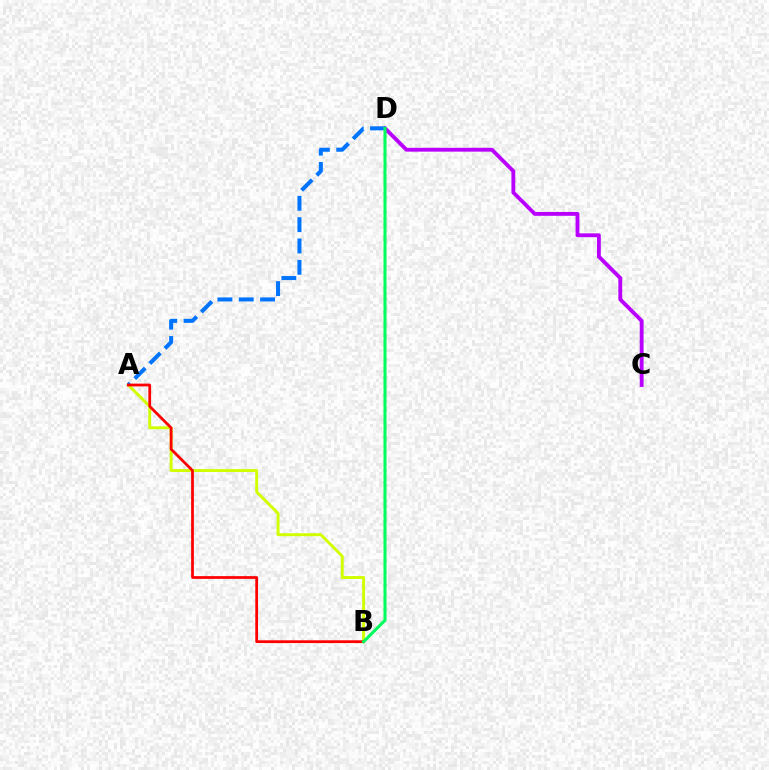{('A', 'B'): [{'color': '#d1ff00', 'line_style': 'solid', 'thickness': 2.11}, {'color': '#ff0000', 'line_style': 'solid', 'thickness': 1.98}], ('C', 'D'): [{'color': '#b900ff', 'line_style': 'solid', 'thickness': 2.77}], ('A', 'D'): [{'color': '#0074ff', 'line_style': 'dashed', 'thickness': 2.9}], ('B', 'D'): [{'color': '#00ff5c', 'line_style': 'solid', 'thickness': 2.21}]}